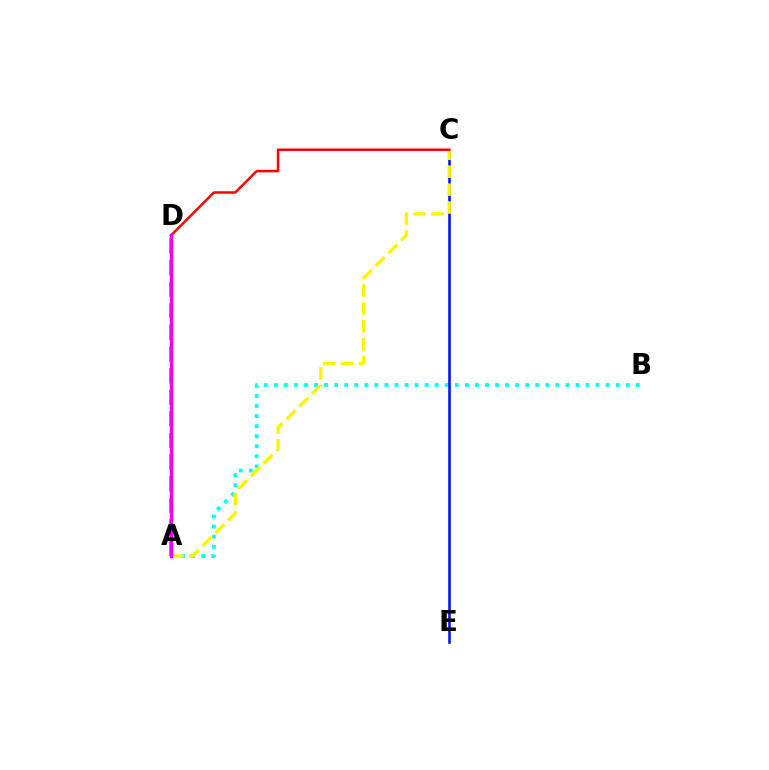{('A', 'B'): [{'color': '#00fff6', 'line_style': 'dotted', 'thickness': 2.73}], ('C', 'E'): [{'color': '#0010ff', 'line_style': 'solid', 'thickness': 1.84}], ('A', 'C'): [{'color': '#fcf500', 'line_style': 'dashed', 'thickness': 2.44}], ('A', 'D'): [{'color': '#08ff00', 'line_style': 'dashed', 'thickness': 2.94}, {'color': '#ee00ff', 'line_style': 'solid', 'thickness': 2.45}], ('C', 'D'): [{'color': '#ff0000', 'line_style': 'solid', 'thickness': 1.8}]}